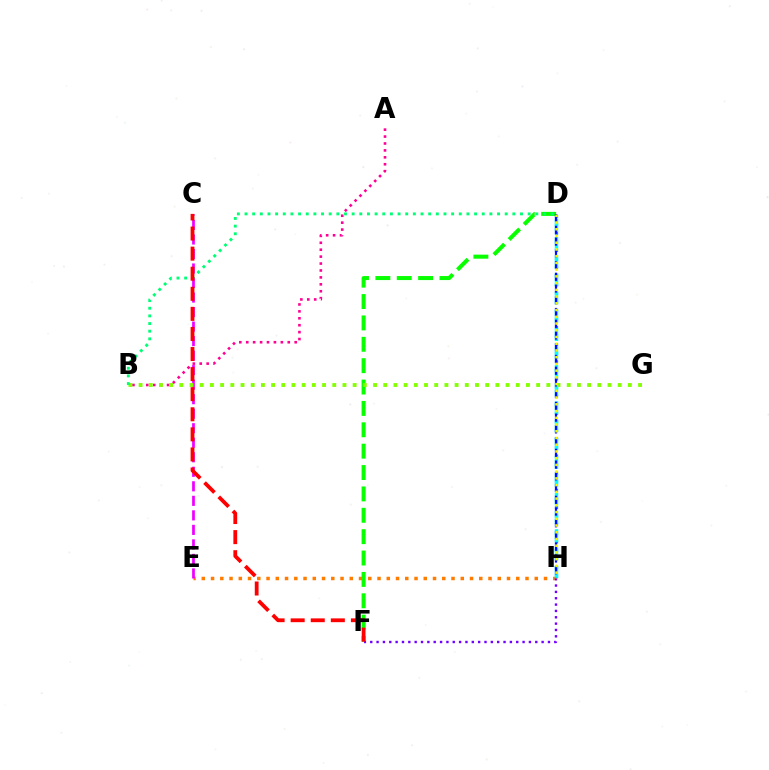{('D', 'H'): [{'color': '#008cff', 'line_style': 'dotted', 'thickness': 2.33}, {'color': '#00fff6', 'line_style': 'dashed', 'thickness': 2.48}, {'color': '#0010ff', 'line_style': 'dashed', 'thickness': 1.59}, {'color': '#fcf500', 'line_style': 'dotted', 'thickness': 1.83}], ('E', 'H'): [{'color': '#ff7c00', 'line_style': 'dotted', 'thickness': 2.51}], ('A', 'B'): [{'color': '#ff0094', 'line_style': 'dotted', 'thickness': 1.88}], ('D', 'F'): [{'color': '#08ff00', 'line_style': 'dashed', 'thickness': 2.9}], ('C', 'E'): [{'color': '#ee00ff', 'line_style': 'dashed', 'thickness': 1.97}], ('B', 'G'): [{'color': '#84ff00', 'line_style': 'dotted', 'thickness': 2.77}], ('F', 'H'): [{'color': '#7200ff', 'line_style': 'dotted', 'thickness': 1.72}], ('B', 'D'): [{'color': '#00ff74', 'line_style': 'dotted', 'thickness': 2.08}], ('C', 'F'): [{'color': '#ff0000', 'line_style': 'dashed', 'thickness': 2.73}]}